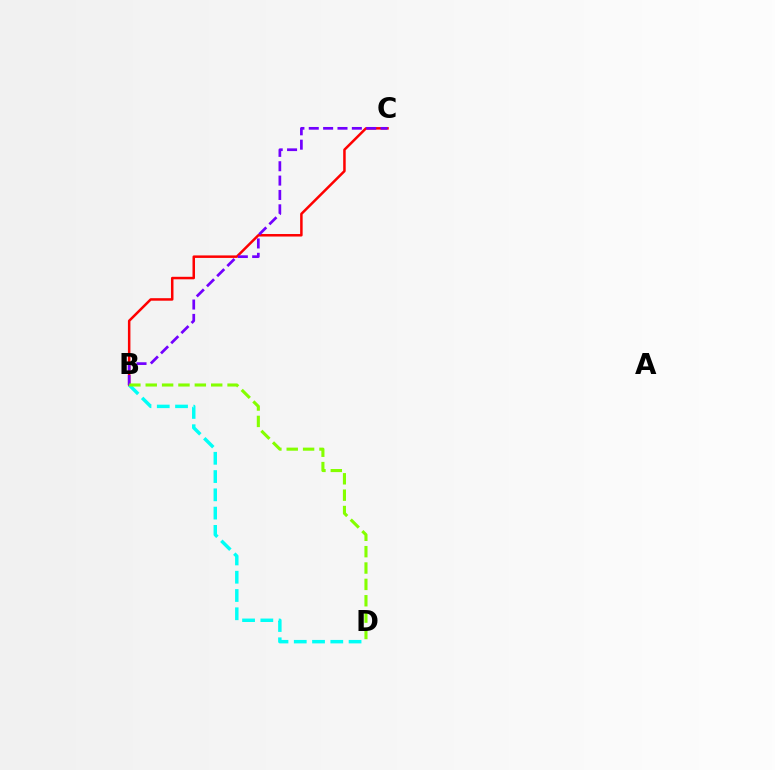{('B', 'C'): [{'color': '#ff0000', 'line_style': 'solid', 'thickness': 1.8}, {'color': '#7200ff', 'line_style': 'dashed', 'thickness': 1.95}], ('B', 'D'): [{'color': '#00fff6', 'line_style': 'dashed', 'thickness': 2.48}, {'color': '#84ff00', 'line_style': 'dashed', 'thickness': 2.22}]}